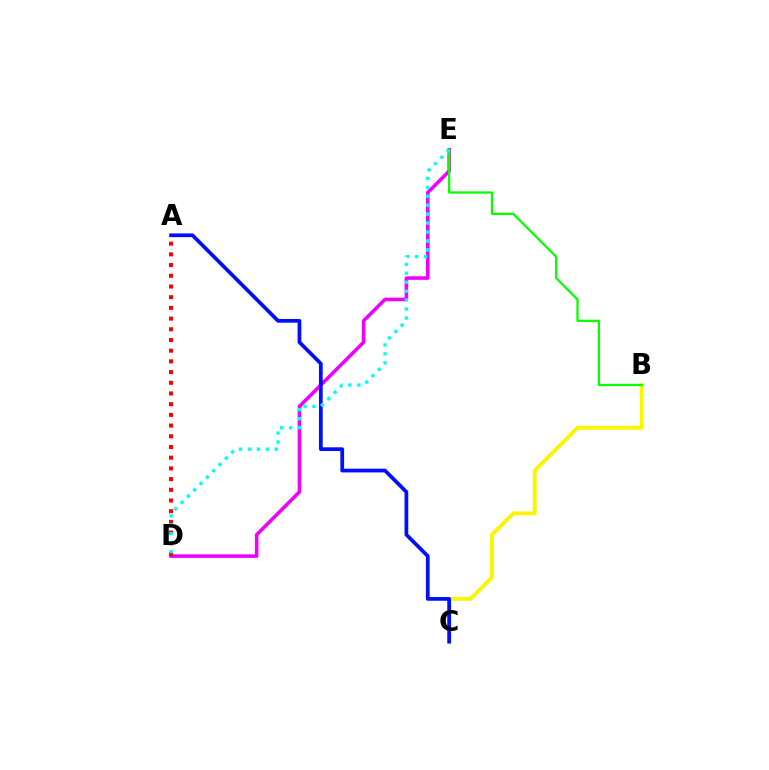{('B', 'C'): [{'color': '#fcf500', 'line_style': 'solid', 'thickness': 2.83}], ('D', 'E'): [{'color': '#ee00ff', 'line_style': 'solid', 'thickness': 2.57}, {'color': '#00fff6', 'line_style': 'dotted', 'thickness': 2.43}], ('A', 'C'): [{'color': '#0010ff', 'line_style': 'solid', 'thickness': 2.69}], ('B', 'E'): [{'color': '#08ff00', 'line_style': 'solid', 'thickness': 1.64}], ('A', 'D'): [{'color': '#ff0000', 'line_style': 'dotted', 'thickness': 2.91}]}